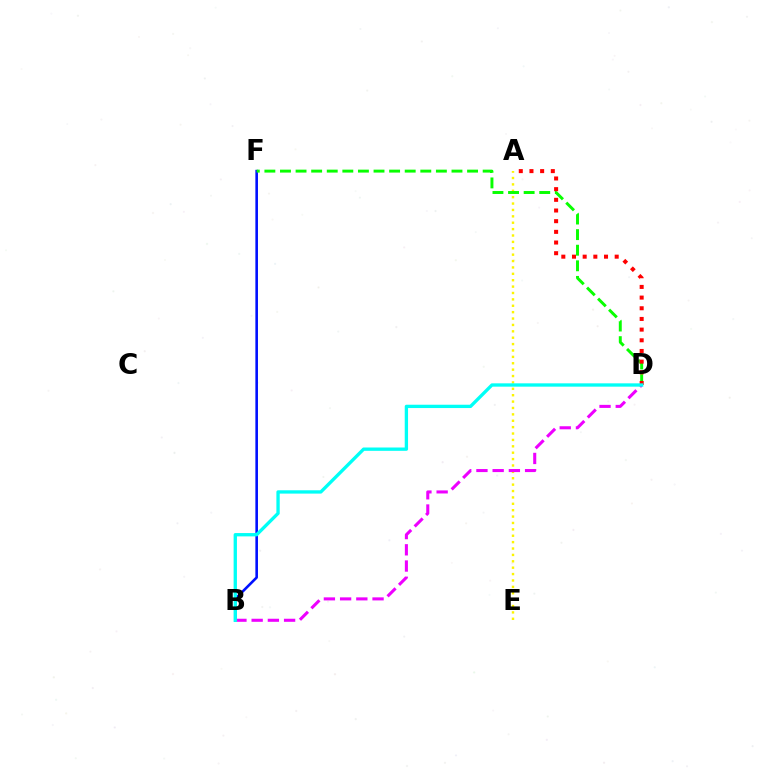{('A', 'E'): [{'color': '#fcf500', 'line_style': 'dotted', 'thickness': 1.74}], ('B', 'F'): [{'color': '#0010ff', 'line_style': 'solid', 'thickness': 1.87}], ('B', 'D'): [{'color': '#ee00ff', 'line_style': 'dashed', 'thickness': 2.2}, {'color': '#00fff6', 'line_style': 'solid', 'thickness': 2.39}], ('D', 'F'): [{'color': '#08ff00', 'line_style': 'dashed', 'thickness': 2.12}], ('A', 'D'): [{'color': '#ff0000', 'line_style': 'dotted', 'thickness': 2.9}]}